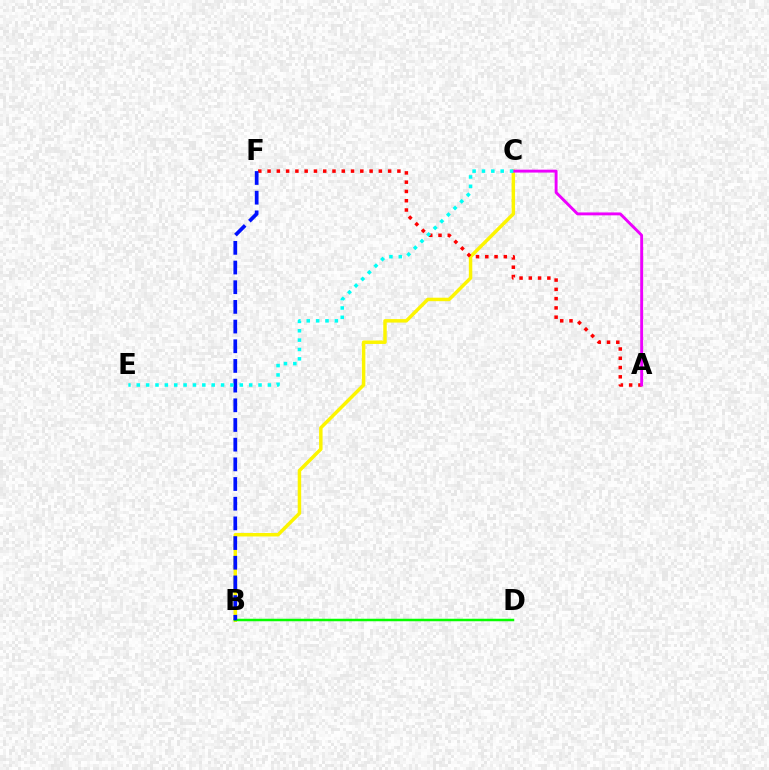{('B', 'C'): [{'color': '#fcf500', 'line_style': 'solid', 'thickness': 2.5}], ('B', 'D'): [{'color': '#08ff00', 'line_style': 'solid', 'thickness': 1.8}], ('A', 'F'): [{'color': '#ff0000', 'line_style': 'dotted', 'thickness': 2.52}], ('A', 'C'): [{'color': '#ee00ff', 'line_style': 'solid', 'thickness': 2.09}], ('B', 'F'): [{'color': '#0010ff', 'line_style': 'dashed', 'thickness': 2.67}], ('C', 'E'): [{'color': '#00fff6', 'line_style': 'dotted', 'thickness': 2.55}]}